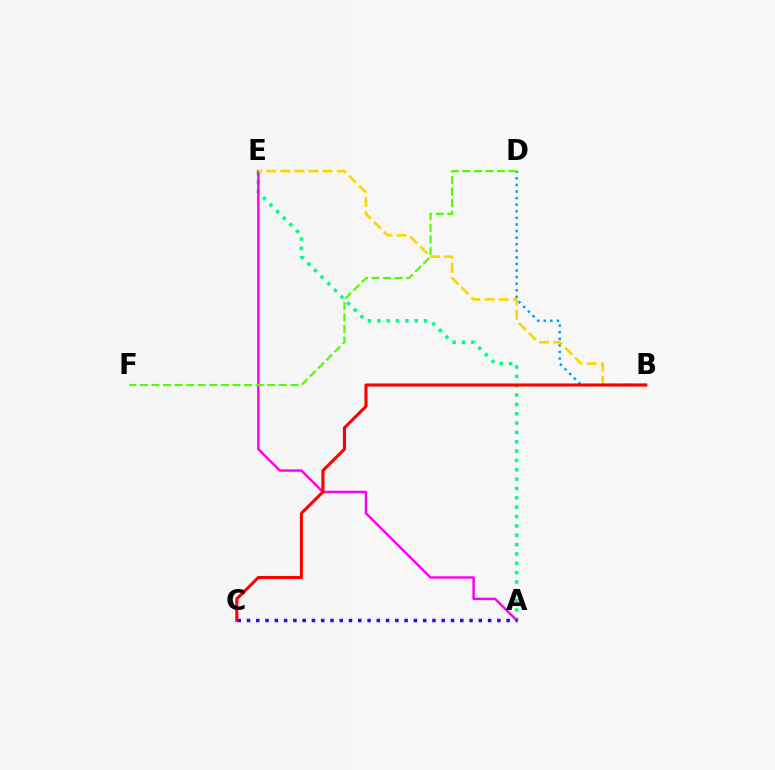{('A', 'E'): [{'color': '#00ff86', 'line_style': 'dotted', 'thickness': 2.54}, {'color': '#ff00ed', 'line_style': 'solid', 'thickness': 1.75}], ('B', 'D'): [{'color': '#009eff', 'line_style': 'dotted', 'thickness': 1.79}], ('A', 'C'): [{'color': '#3700ff', 'line_style': 'dotted', 'thickness': 2.52}], ('B', 'E'): [{'color': '#ffd500', 'line_style': 'dashed', 'thickness': 1.92}], ('B', 'C'): [{'color': '#ff0000', 'line_style': 'solid', 'thickness': 2.21}], ('D', 'F'): [{'color': '#4fff00', 'line_style': 'dashed', 'thickness': 1.57}]}